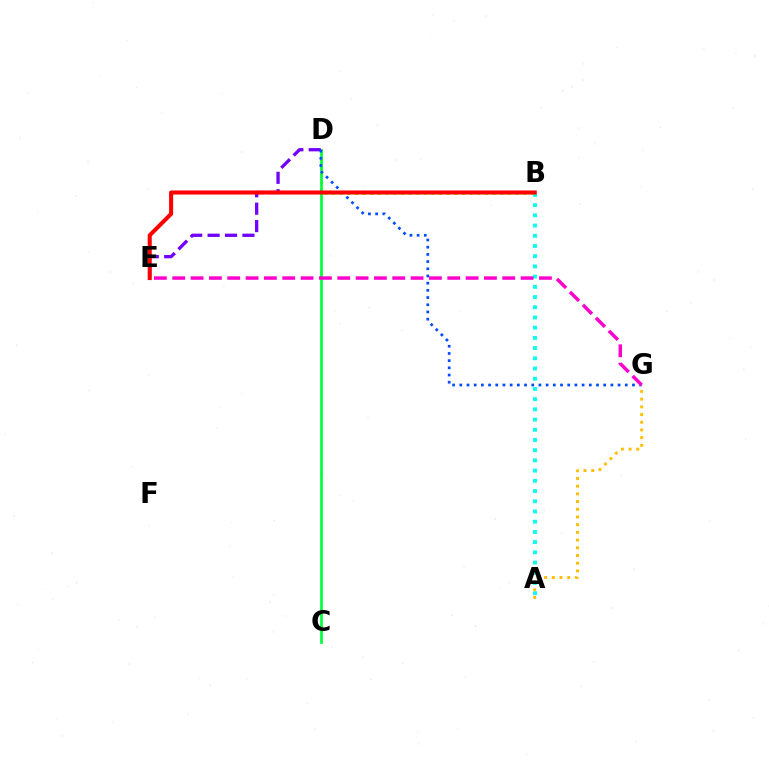{('A', 'B'): [{'color': '#00fff6', 'line_style': 'dotted', 'thickness': 2.77}], ('B', 'D'): [{'color': '#84ff00', 'line_style': 'dotted', 'thickness': 2.08}], ('C', 'D'): [{'color': '#00ff39', 'line_style': 'solid', 'thickness': 1.95}], ('D', 'E'): [{'color': '#7200ff', 'line_style': 'dashed', 'thickness': 2.37}], ('D', 'G'): [{'color': '#004bff', 'line_style': 'dotted', 'thickness': 1.95}], ('A', 'G'): [{'color': '#ffbd00', 'line_style': 'dotted', 'thickness': 2.09}], ('B', 'E'): [{'color': '#ff0000', 'line_style': 'solid', 'thickness': 2.92}], ('E', 'G'): [{'color': '#ff00cf', 'line_style': 'dashed', 'thickness': 2.49}]}